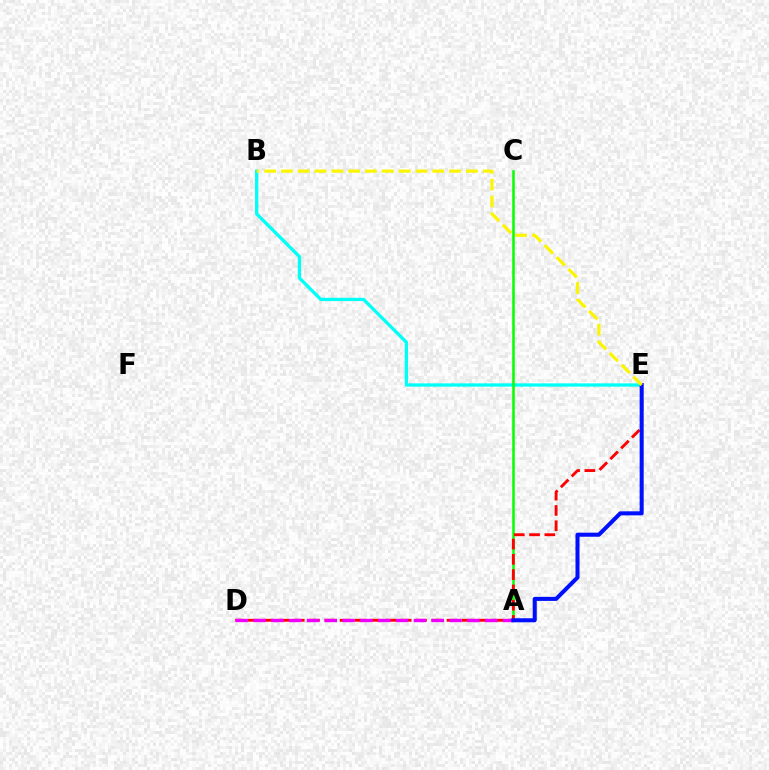{('B', 'E'): [{'color': '#00fff6', 'line_style': 'solid', 'thickness': 2.37}, {'color': '#fcf500', 'line_style': 'dashed', 'thickness': 2.28}], ('A', 'C'): [{'color': '#08ff00', 'line_style': 'solid', 'thickness': 1.82}], ('D', 'E'): [{'color': '#ff0000', 'line_style': 'dashed', 'thickness': 2.08}], ('A', 'D'): [{'color': '#ee00ff', 'line_style': 'dashed', 'thickness': 2.42}], ('A', 'E'): [{'color': '#0010ff', 'line_style': 'solid', 'thickness': 2.91}]}